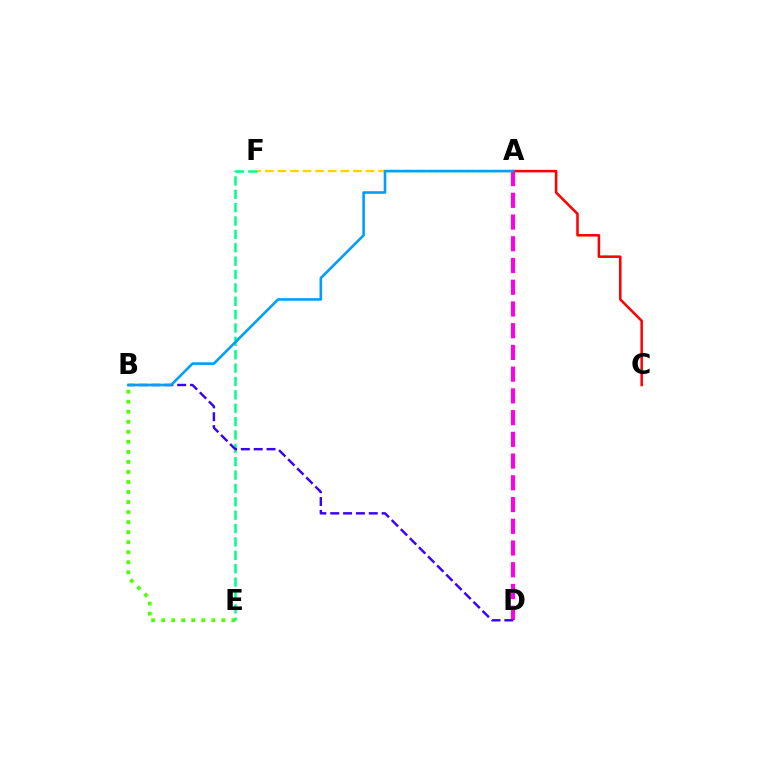{('A', 'F'): [{'color': '#ffd500', 'line_style': 'dashed', 'thickness': 1.71}], ('A', 'D'): [{'color': '#ff00ed', 'line_style': 'dashed', 'thickness': 2.95}], ('B', 'E'): [{'color': '#4fff00', 'line_style': 'dotted', 'thickness': 2.73}], ('A', 'C'): [{'color': '#ff0000', 'line_style': 'solid', 'thickness': 1.83}], ('E', 'F'): [{'color': '#00ff86', 'line_style': 'dashed', 'thickness': 1.82}], ('B', 'D'): [{'color': '#3700ff', 'line_style': 'dashed', 'thickness': 1.75}], ('A', 'B'): [{'color': '#009eff', 'line_style': 'solid', 'thickness': 1.88}]}